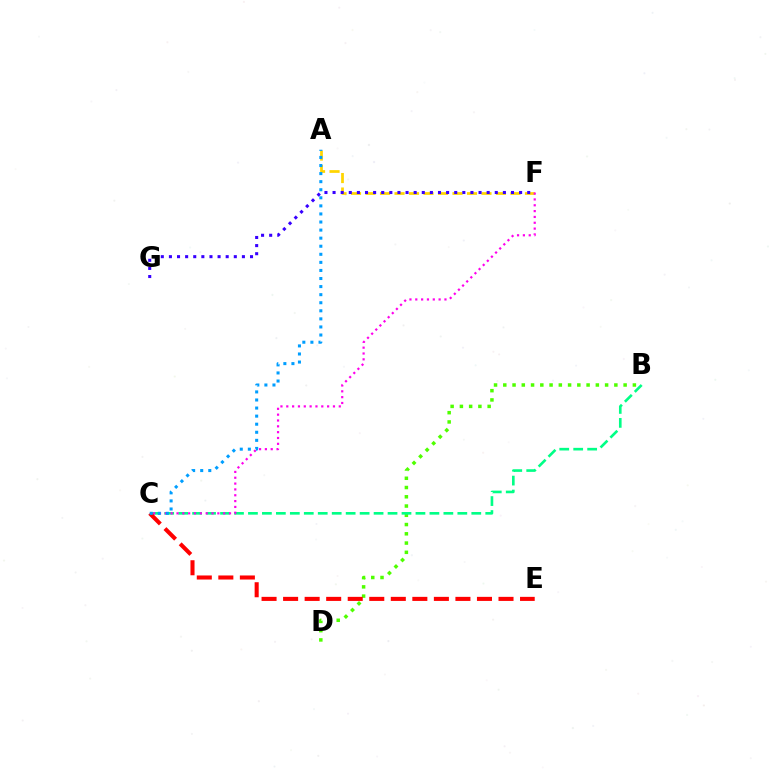{('B', 'D'): [{'color': '#4fff00', 'line_style': 'dotted', 'thickness': 2.51}], ('B', 'C'): [{'color': '#00ff86', 'line_style': 'dashed', 'thickness': 1.9}], ('A', 'F'): [{'color': '#ffd500', 'line_style': 'dashed', 'thickness': 1.97}], ('C', 'F'): [{'color': '#ff00ed', 'line_style': 'dotted', 'thickness': 1.59}], ('C', 'E'): [{'color': '#ff0000', 'line_style': 'dashed', 'thickness': 2.93}], ('A', 'C'): [{'color': '#009eff', 'line_style': 'dotted', 'thickness': 2.19}], ('F', 'G'): [{'color': '#3700ff', 'line_style': 'dotted', 'thickness': 2.2}]}